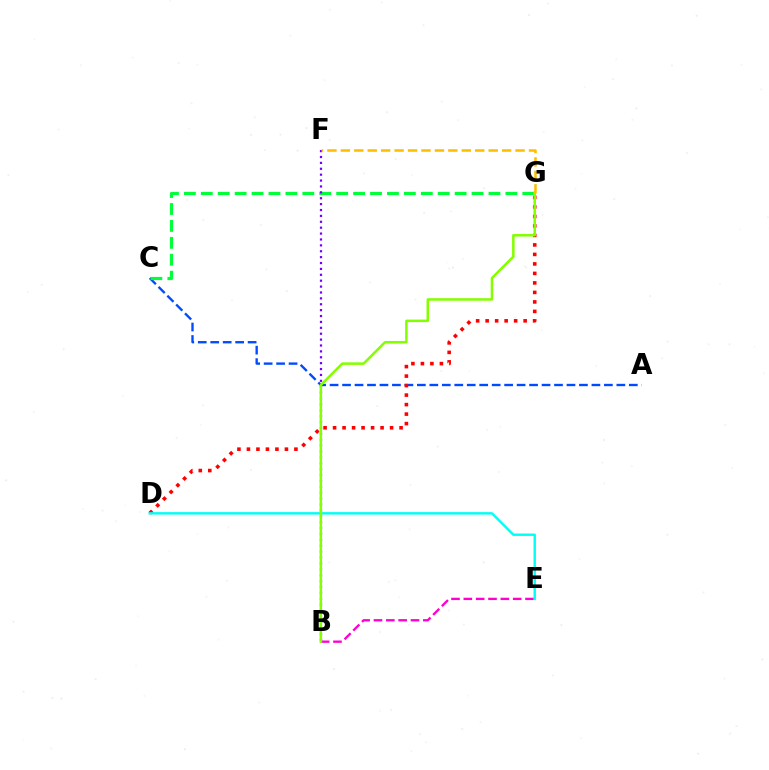{('A', 'C'): [{'color': '#004bff', 'line_style': 'dashed', 'thickness': 1.69}], ('B', 'E'): [{'color': '#ff00cf', 'line_style': 'dashed', 'thickness': 1.68}], ('D', 'G'): [{'color': '#ff0000', 'line_style': 'dotted', 'thickness': 2.58}], ('C', 'G'): [{'color': '#00ff39', 'line_style': 'dashed', 'thickness': 2.3}], ('D', 'E'): [{'color': '#00fff6', 'line_style': 'solid', 'thickness': 1.74}], ('B', 'F'): [{'color': '#7200ff', 'line_style': 'dotted', 'thickness': 1.6}], ('B', 'G'): [{'color': '#84ff00', 'line_style': 'solid', 'thickness': 1.82}], ('F', 'G'): [{'color': '#ffbd00', 'line_style': 'dashed', 'thickness': 1.83}]}